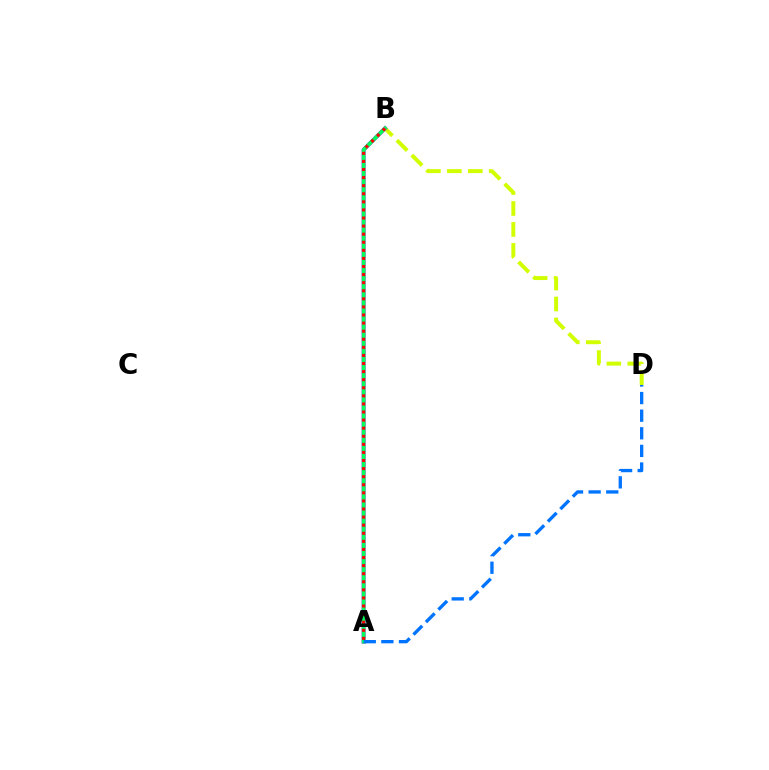{('B', 'D'): [{'color': '#d1ff00', 'line_style': 'dashed', 'thickness': 2.85}], ('A', 'B'): [{'color': '#b900ff', 'line_style': 'solid', 'thickness': 2.8}, {'color': '#00ff5c', 'line_style': 'solid', 'thickness': 2.66}, {'color': '#ff0000', 'line_style': 'dotted', 'thickness': 2.2}], ('A', 'D'): [{'color': '#0074ff', 'line_style': 'dashed', 'thickness': 2.39}]}